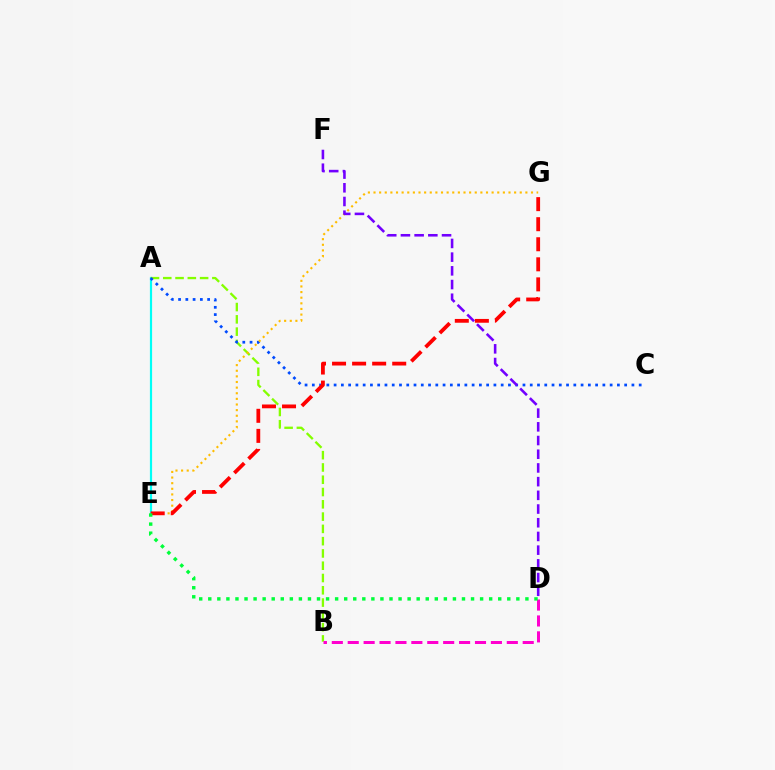{('A', 'E'): [{'color': '#00fff6', 'line_style': 'solid', 'thickness': 1.57}], ('A', 'B'): [{'color': '#84ff00', 'line_style': 'dashed', 'thickness': 1.67}], ('A', 'C'): [{'color': '#004bff', 'line_style': 'dotted', 'thickness': 1.97}], ('E', 'G'): [{'color': '#ffbd00', 'line_style': 'dotted', 'thickness': 1.53}, {'color': '#ff0000', 'line_style': 'dashed', 'thickness': 2.72}], ('B', 'D'): [{'color': '#ff00cf', 'line_style': 'dashed', 'thickness': 2.16}], ('D', 'E'): [{'color': '#00ff39', 'line_style': 'dotted', 'thickness': 2.46}], ('D', 'F'): [{'color': '#7200ff', 'line_style': 'dashed', 'thickness': 1.86}]}